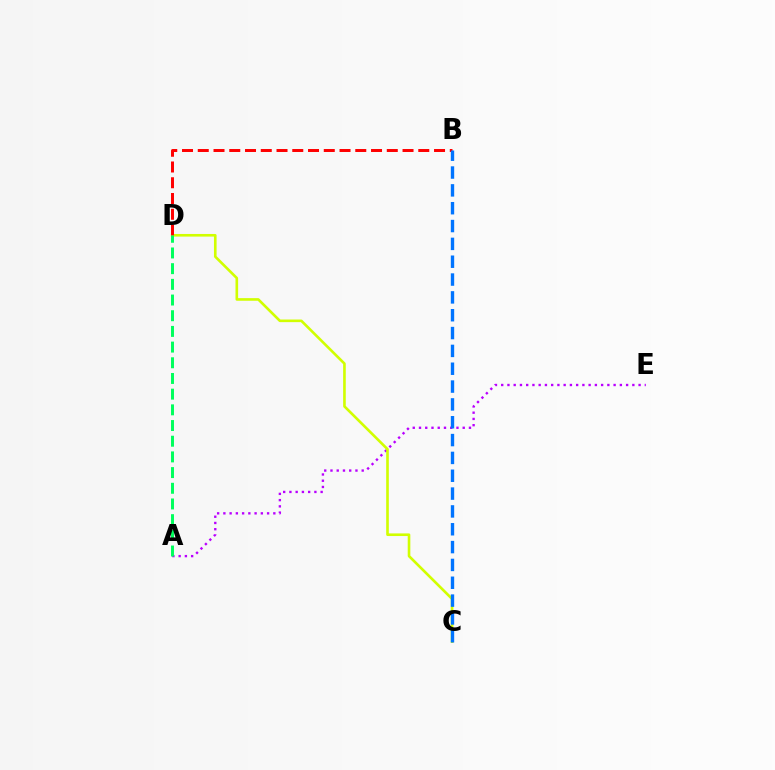{('A', 'E'): [{'color': '#b900ff', 'line_style': 'dotted', 'thickness': 1.7}], ('C', 'D'): [{'color': '#d1ff00', 'line_style': 'solid', 'thickness': 1.89}], ('B', 'D'): [{'color': '#ff0000', 'line_style': 'dashed', 'thickness': 2.14}], ('B', 'C'): [{'color': '#0074ff', 'line_style': 'dashed', 'thickness': 2.42}], ('A', 'D'): [{'color': '#00ff5c', 'line_style': 'dashed', 'thickness': 2.13}]}